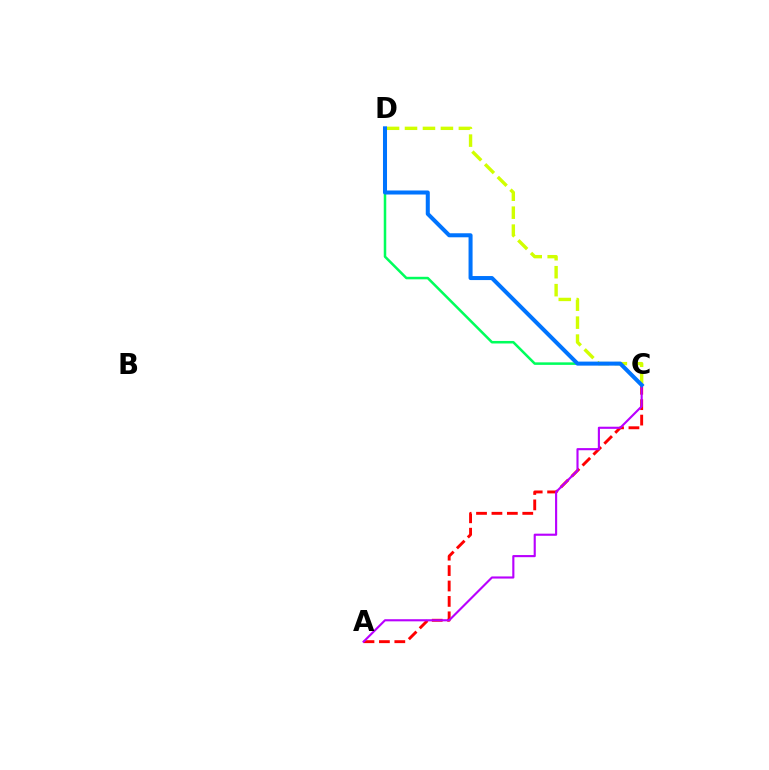{('A', 'C'): [{'color': '#ff0000', 'line_style': 'dashed', 'thickness': 2.09}, {'color': '#b900ff', 'line_style': 'solid', 'thickness': 1.53}], ('C', 'D'): [{'color': '#00ff5c', 'line_style': 'solid', 'thickness': 1.82}, {'color': '#d1ff00', 'line_style': 'dashed', 'thickness': 2.44}, {'color': '#0074ff', 'line_style': 'solid', 'thickness': 2.9}]}